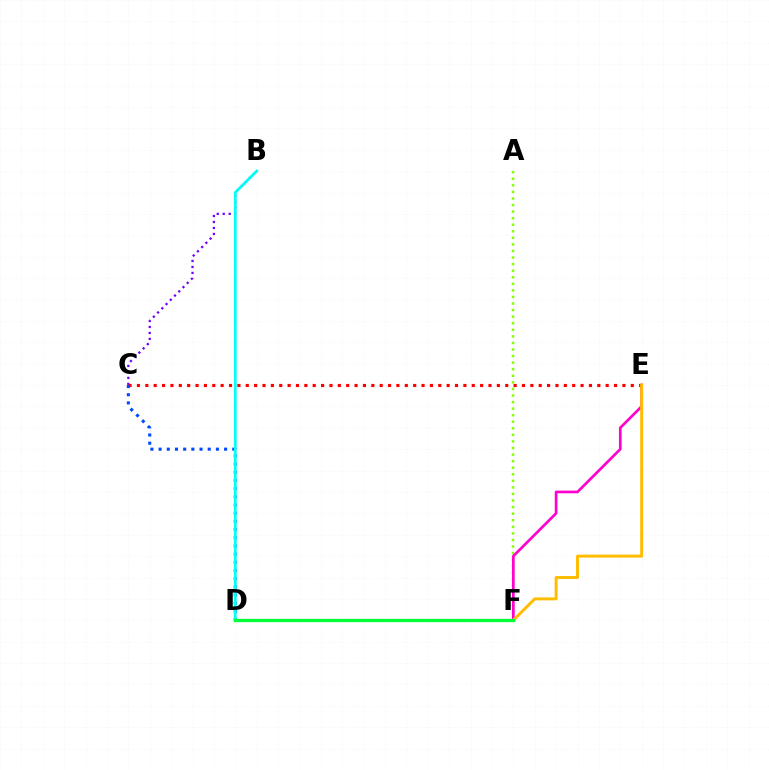{('A', 'F'): [{'color': '#84ff00', 'line_style': 'dotted', 'thickness': 1.78}], ('B', 'C'): [{'color': '#7200ff', 'line_style': 'dotted', 'thickness': 1.62}], ('E', 'F'): [{'color': '#ff00cf', 'line_style': 'solid', 'thickness': 1.93}, {'color': '#ffbd00', 'line_style': 'solid', 'thickness': 2.13}], ('C', 'E'): [{'color': '#ff0000', 'line_style': 'dotted', 'thickness': 2.27}], ('C', 'D'): [{'color': '#004bff', 'line_style': 'dotted', 'thickness': 2.22}], ('B', 'D'): [{'color': '#00fff6', 'line_style': 'solid', 'thickness': 2.0}], ('D', 'F'): [{'color': '#00ff39', 'line_style': 'solid', 'thickness': 2.37}]}